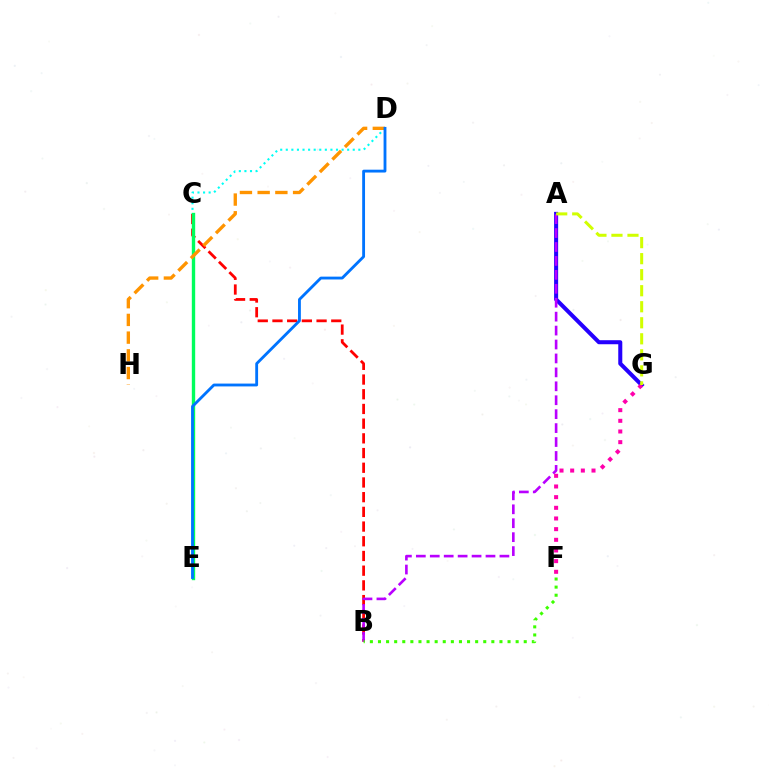{('A', 'G'): [{'color': '#2500ff', 'line_style': 'solid', 'thickness': 2.91}, {'color': '#d1ff00', 'line_style': 'dashed', 'thickness': 2.18}], ('B', 'C'): [{'color': '#ff0000', 'line_style': 'dashed', 'thickness': 2.0}], ('A', 'B'): [{'color': '#b900ff', 'line_style': 'dashed', 'thickness': 1.89}], ('C', 'D'): [{'color': '#00fff6', 'line_style': 'dotted', 'thickness': 1.52}], ('F', 'G'): [{'color': '#ff00ac', 'line_style': 'dotted', 'thickness': 2.9}], ('C', 'E'): [{'color': '#00ff5c', 'line_style': 'solid', 'thickness': 2.43}], ('B', 'F'): [{'color': '#3dff00', 'line_style': 'dotted', 'thickness': 2.2}], ('D', 'H'): [{'color': '#ff9400', 'line_style': 'dashed', 'thickness': 2.41}], ('D', 'E'): [{'color': '#0074ff', 'line_style': 'solid', 'thickness': 2.04}]}